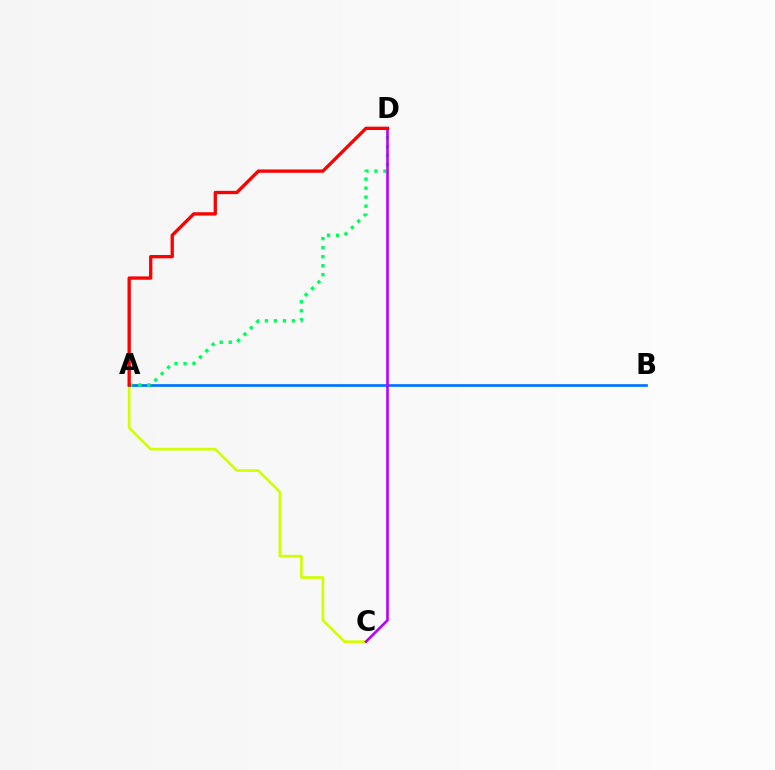{('A', 'C'): [{'color': '#d1ff00', 'line_style': 'solid', 'thickness': 1.91}], ('A', 'B'): [{'color': '#0074ff', 'line_style': 'solid', 'thickness': 1.94}], ('A', 'D'): [{'color': '#00ff5c', 'line_style': 'dotted', 'thickness': 2.45}, {'color': '#ff0000', 'line_style': 'solid', 'thickness': 2.39}], ('C', 'D'): [{'color': '#b900ff', 'line_style': 'solid', 'thickness': 1.88}]}